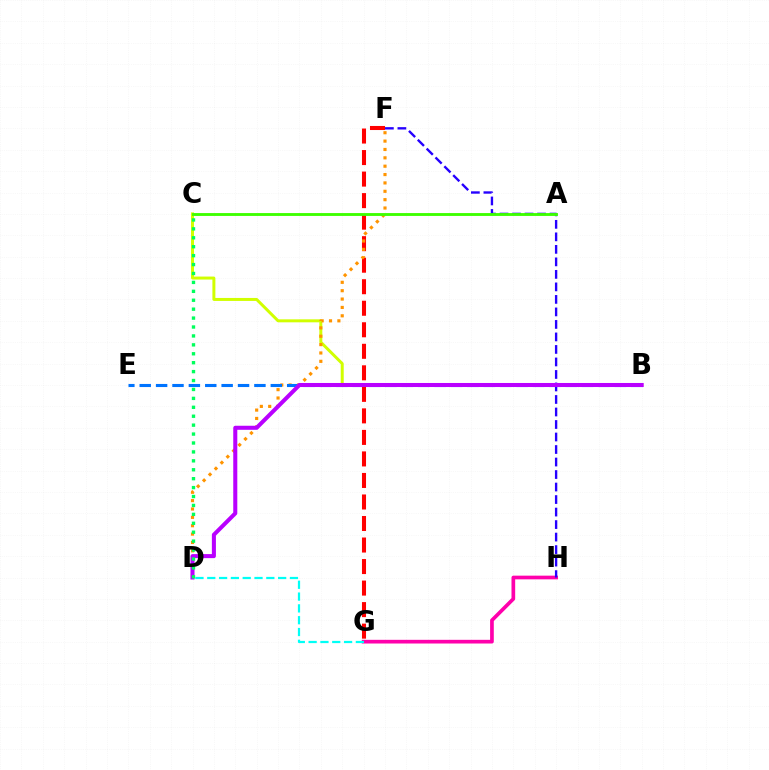{('G', 'H'): [{'color': '#ff00ac', 'line_style': 'solid', 'thickness': 2.66}], ('B', 'C'): [{'color': '#d1ff00', 'line_style': 'solid', 'thickness': 2.15}], ('F', 'G'): [{'color': '#ff0000', 'line_style': 'dashed', 'thickness': 2.92}], ('D', 'F'): [{'color': '#ff9400', 'line_style': 'dotted', 'thickness': 2.27}], ('F', 'H'): [{'color': '#2500ff', 'line_style': 'dashed', 'thickness': 1.7}], ('D', 'G'): [{'color': '#00fff6', 'line_style': 'dashed', 'thickness': 1.6}], ('B', 'E'): [{'color': '#0074ff', 'line_style': 'dashed', 'thickness': 2.23}], ('B', 'D'): [{'color': '#b900ff', 'line_style': 'solid', 'thickness': 2.91}], ('C', 'D'): [{'color': '#00ff5c', 'line_style': 'dotted', 'thickness': 2.42}], ('A', 'C'): [{'color': '#3dff00', 'line_style': 'solid', 'thickness': 2.06}]}